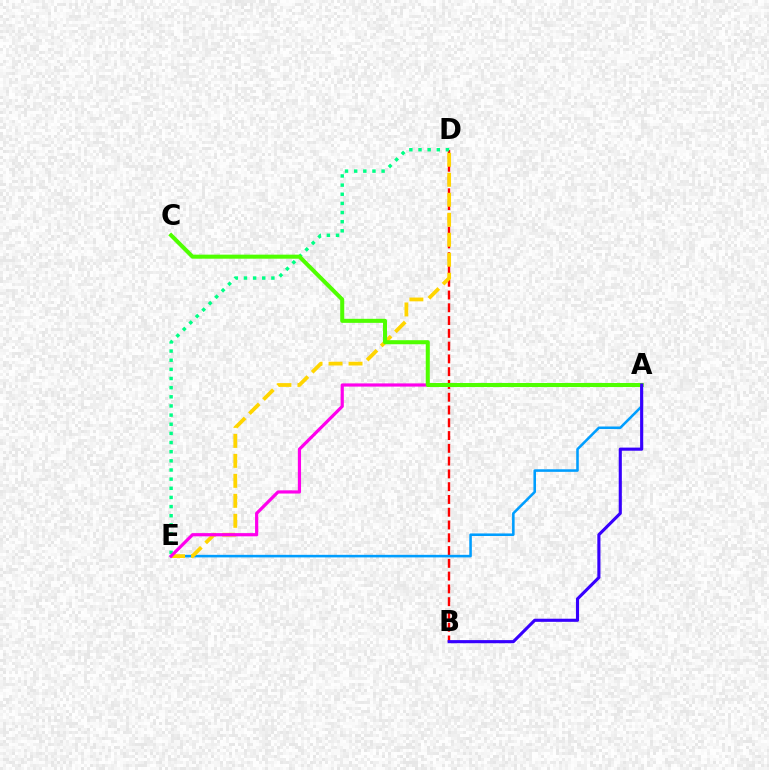{('B', 'D'): [{'color': '#ff0000', 'line_style': 'dashed', 'thickness': 1.74}], ('A', 'E'): [{'color': '#009eff', 'line_style': 'solid', 'thickness': 1.85}, {'color': '#ff00ed', 'line_style': 'solid', 'thickness': 2.3}], ('D', 'E'): [{'color': '#00ff86', 'line_style': 'dotted', 'thickness': 2.49}, {'color': '#ffd500', 'line_style': 'dashed', 'thickness': 2.72}], ('A', 'C'): [{'color': '#4fff00', 'line_style': 'solid', 'thickness': 2.91}], ('A', 'B'): [{'color': '#3700ff', 'line_style': 'solid', 'thickness': 2.25}]}